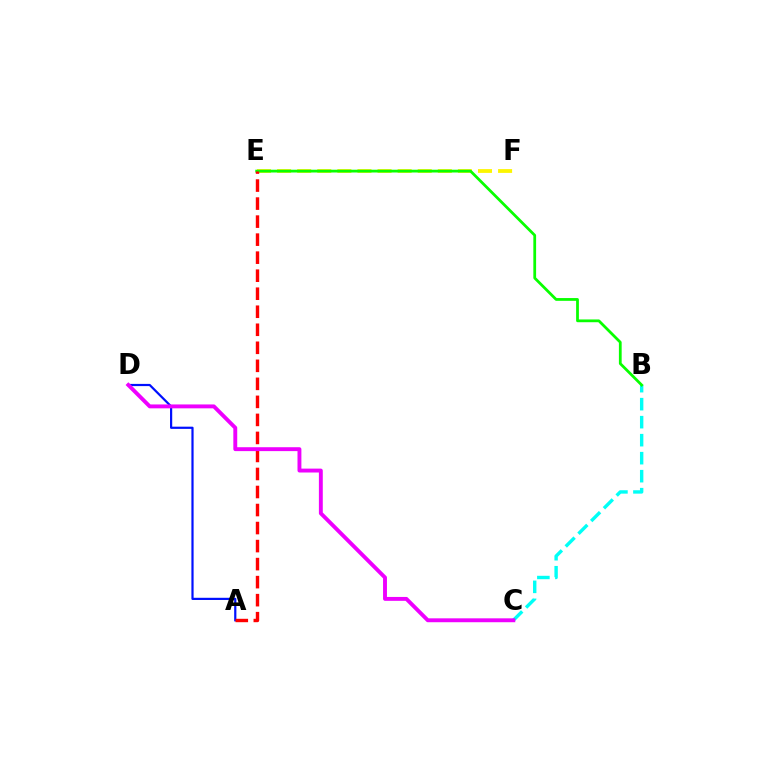{('A', 'D'): [{'color': '#0010ff', 'line_style': 'solid', 'thickness': 1.58}], ('B', 'C'): [{'color': '#00fff6', 'line_style': 'dashed', 'thickness': 2.45}], ('E', 'F'): [{'color': '#fcf500', 'line_style': 'dashed', 'thickness': 2.73}], ('B', 'E'): [{'color': '#08ff00', 'line_style': 'solid', 'thickness': 1.99}], ('A', 'E'): [{'color': '#ff0000', 'line_style': 'dashed', 'thickness': 2.45}], ('C', 'D'): [{'color': '#ee00ff', 'line_style': 'solid', 'thickness': 2.8}]}